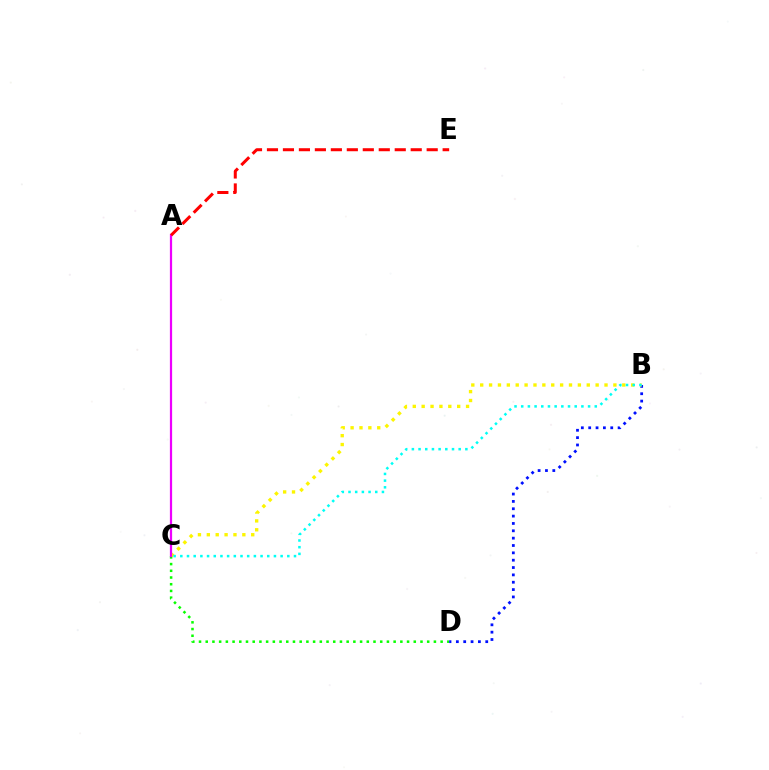{('C', 'D'): [{'color': '#08ff00', 'line_style': 'dotted', 'thickness': 1.82}], ('B', 'D'): [{'color': '#0010ff', 'line_style': 'dotted', 'thickness': 2.0}], ('B', 'C'): [{'color': '#fcf500', 'line_style': 'dotted', 'thickness': 2.41}, {'color': '#00fff6', 'line_style': 'dotted', 'thickness': 1.82}], ('A', 'C'): [{'color': '#ee00ff', 'line_style': 'solid', 'thickness': 1.6}], ('A', 'E'): [{'color': '#ff0000', 'line_style': 'dashed', 'thickness': 2.17}]}